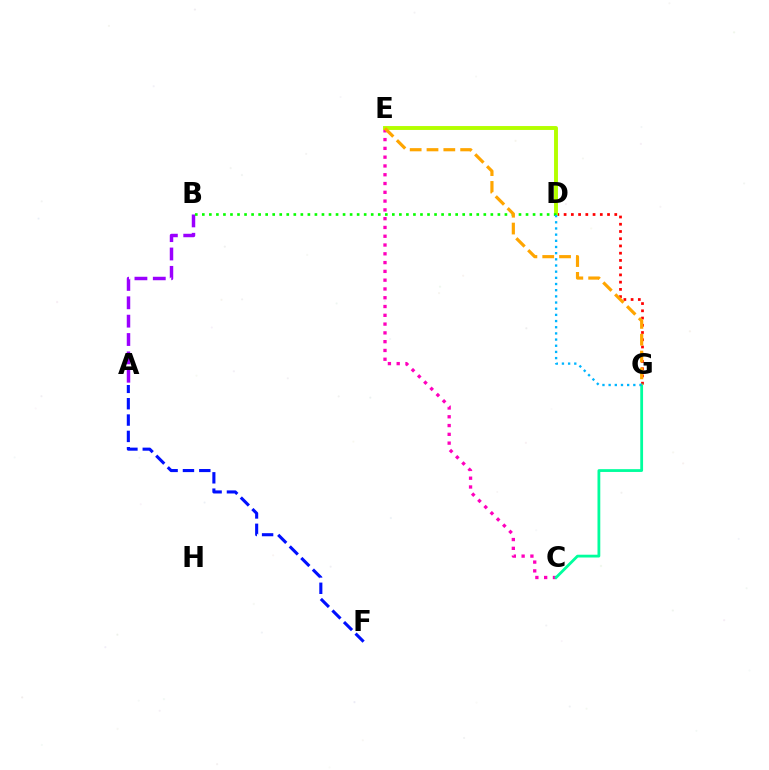{('A', 'B'): [{'color': '#9b00ff', 'line_style': 'dashed', 'thickness': 2.49}], ('C', 'E'): [{'color': '#ff00bd', 'line_style': 'dotted', 'thickness': 2.39}], ('D', 'G'): [{'color': '#ff0000', 'line_style': 'dotted', 'thickness': 1.97}, {'color': '#00b5ff', 'line_style': 'dotted', 'thickness': 1.68}], ('A', 'F'): [{'color': '#0010ff', 'line_style': 'dashed', 'thickness': 2.22}], ('D', 'E'): [{'color': '#b3ff00', 'line_style': 'solid', 'thickness': 2.81}], ('B', 'D'): [{'color': '#08ff00', 'line_style': 'dotted', 'thickness': 1.91}], ('C', 'G'): [{'color': '#00ff9d', 'line_style': 'solid', 'thickness': 2.01}], ('E', 'G'): [{'color': '#ffa500', 'line_style': 'dashed', 'thickness': 2.29}]}